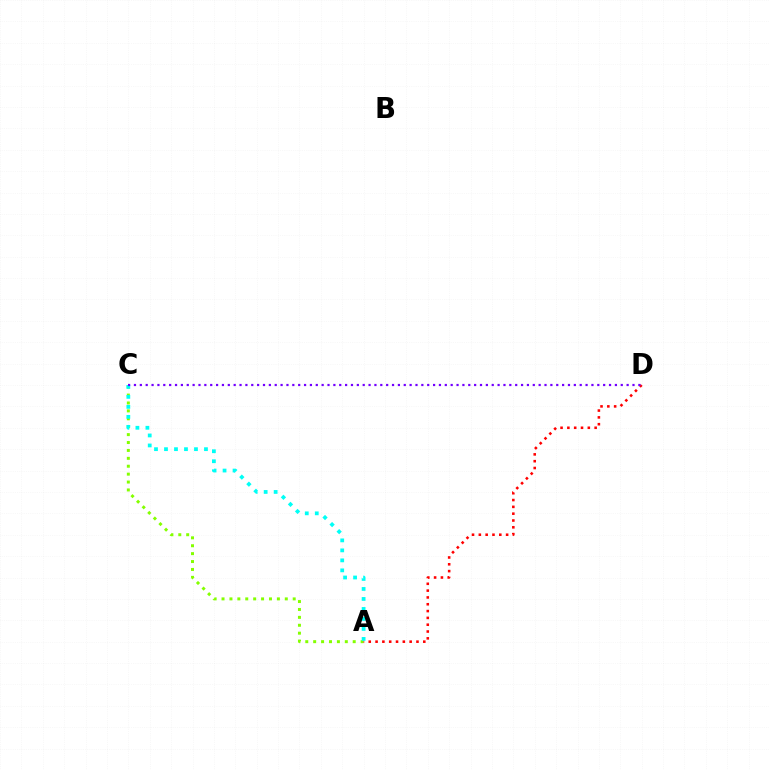{('A', 'C'): [{'color': '#84ff00', 'line_style': 'dotted', 'thickness': 2.15}, {'color': '#00fff6', 'line_style': 'dotted', 'thickness': 2.72}], ('A', 'D'): [{'color': '#ff0000', 'line_style': 'dotted', 'thickness': 1.85}], ('C', 'D'): [{'color': '#7200ff', 'line_style': 'dotted', 'thickness': 1.59}]}